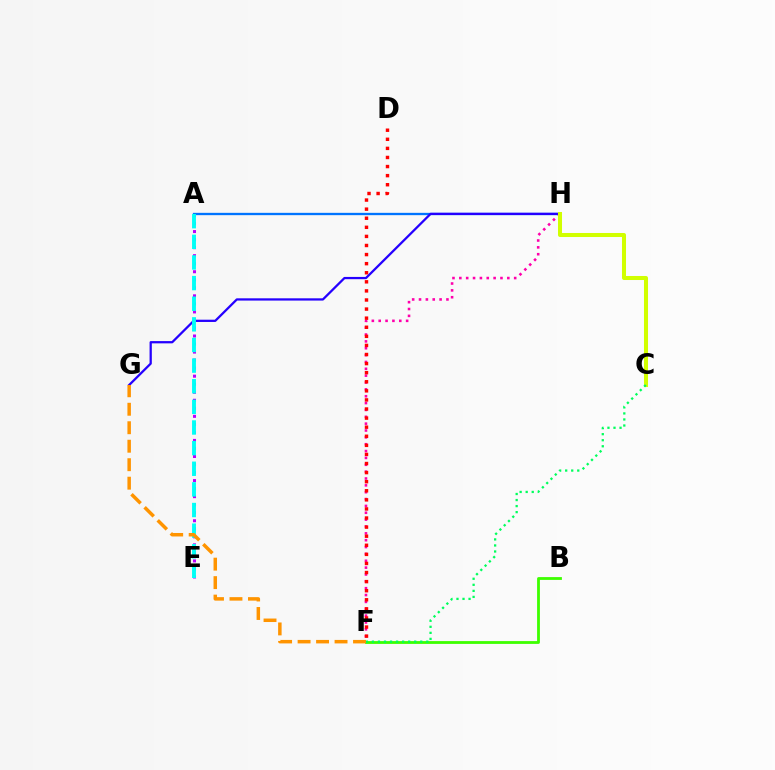{('A', 'E'): [{'color': '#b900ff', 'line_style': 'dotted', 'thickness': 2.18}, {'color': '#00fff6', 'line_style': 'dashed', 'thickness': 2.8}], ('F', 'H'): [{'color': '#ff00ac', 'line_style': 'dotted', 'thickness': 1.86}], ('A', 'H'): [{'color': '#0074ff', 'line_style': 'solid', 'thickness': 1.68}], ('G', 'H'): [{'color': '#2500ff', 'line_style': 'solid', 'thickness': 1.63}], ('B', 'F'): [{'color': '#3dff00', 'line_style': 'solid', 'thickness': 2.02}], ('F', 'G'): [{'color': '#ff9400', 'line_style': 'dashed', 'thickness': 2.51}], ('C', 'H'): [{'color': '#d1ff00', 'line_style': 'solid', 'thickness': 2.9}], ('D', 'F'): [{'color': '#ff0000', 'line_style': 'dotted', 'thickness': 2.47}], ('C', 'F'): [{'color': '#00ff5c', 'line_style': 'dotted', 'thickness': 1.64}]}